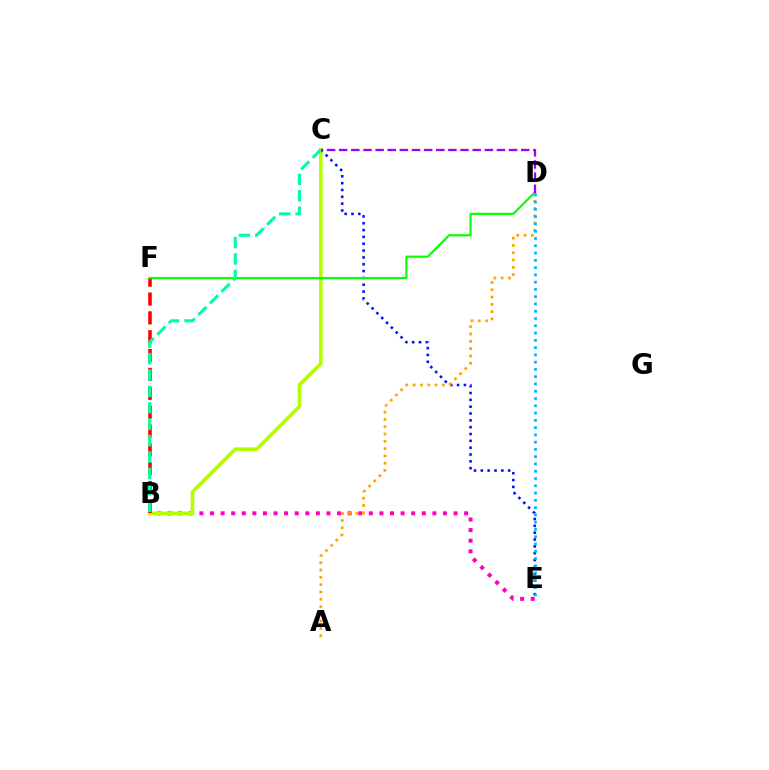{('B', 'E'): [{'color': '#ff00bd', 'line_style': 'dotted', 'thickness': 2.88}], ('B', 'C'): [{'color': '#b3ff00', 'line_style': 'solid', 'thickness': 2.61}, {'color': '#00ff9d', 'line_style': 'dashed', 'thickness': 2.23}], ('C', 'E'): [{'color': '#0010ff', 'line_style': 'dotted', 'thickness': 1.86}], ('B', 'F'): [{'color': '#ff0000', 'line_style': 'dashed', 'thickness': 2.56}], ('A', 'D'): [{'color': '#ffa500', 'line_style': 'dotted', 'thickness': 1.98}], ('D', 'E'): [{'color': '#00b5ff', 'line_style': 'dotted', 'thickness': 1.98}], ('D', 'F'): [{'color': '#08ff00', 'line_style': 'solid', 'thickness': 1.57}], ('C', 'D'): [{'color': '#9b00ff', 'line_style': 'dashed', 'thickness': 1.65}]}